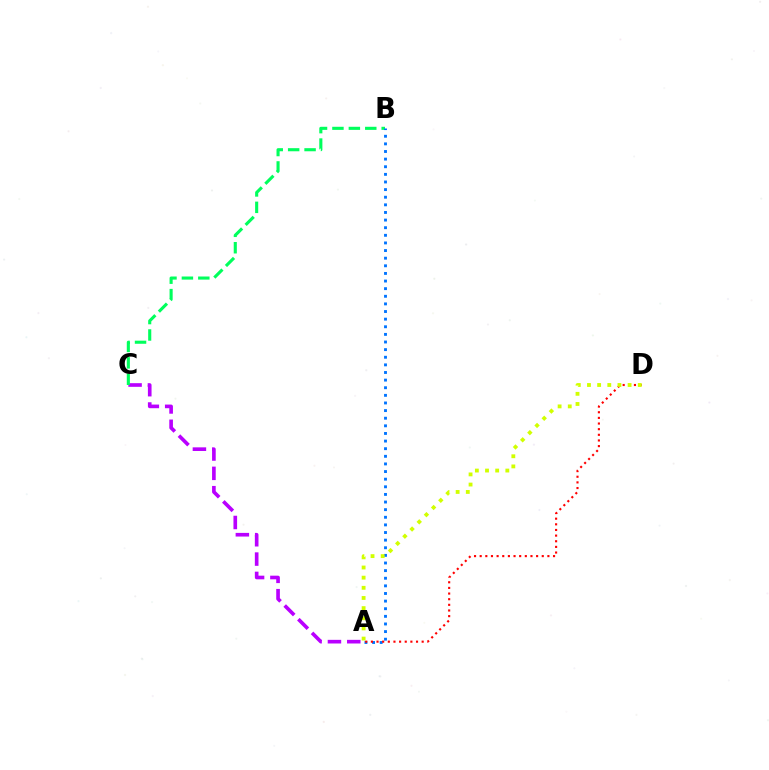{('A', 'C'): [{'color': '#b900ff', 'line_style': 'dashed', 'thickness': 2.63}], ('B', 'C'): [{'color': '#00ff5c', 'line_style': 'dashed', 'thickness': 2.23}], ('A', 'B'): [{'color': '#0074ff', 'line_style': 'dotted', 'thickness': 2.07}], ('A', 'D'): [{'color': '#ff0000', 'line_style': 'dotted', 'thickness': 1.53}, {'color': '#d1ff00', 'line_style': 'dotted', 'thickness': 2.76}]}